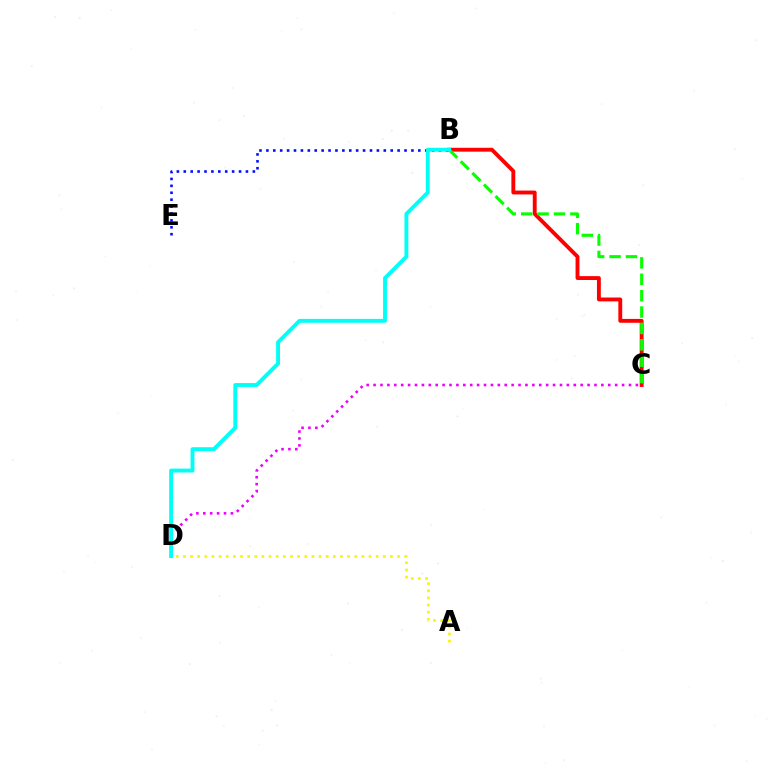{('B', 'C'): [{'color': '#ff0000', 'line_style': 'solid', 'thickness': 2.79}, {'color': '#08ff00', 'line_style': 'dashed', 'thickness': 2.23}], ('B', 'E'): [{'color': '#0010ff', 'line_style': 'dotted', 'thickness': 1.88}], ('C', 'D'): [{'color': '#ee00ff', 'line_style': 'dotted', 'thickness': 1.88}], ('B', 'D'): [{'color': '#00fff6', 'line_style': 'solid', 'thickness': 2.8}], ('A', 'D'): [{'color': '#fcf500', 'line_style': 'dotted', 'thickness': 1.94}]}